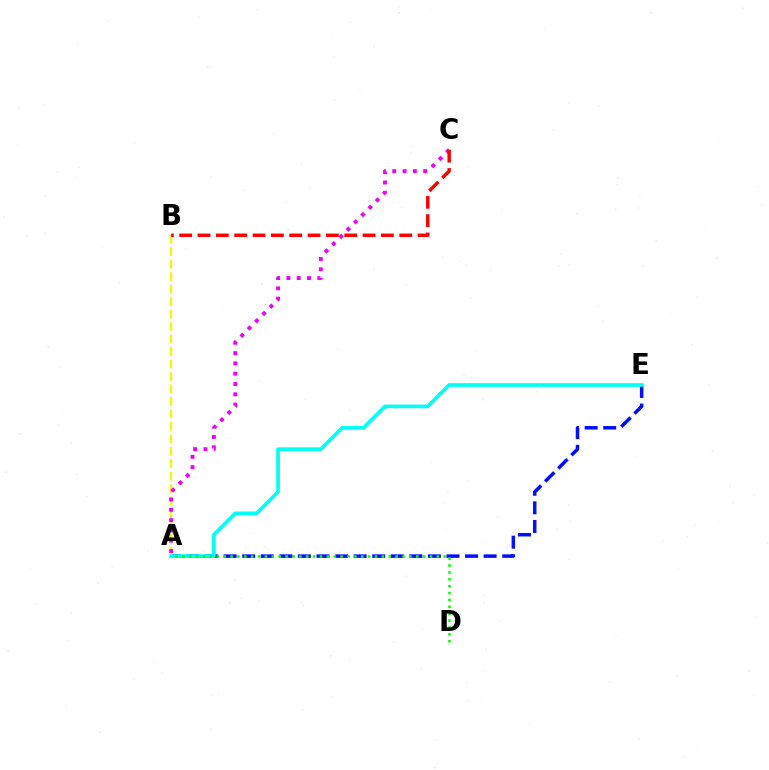{('A', 'E'): [{'color': '#0010ff', 'line_style': 'dashed', 'thickness': 2.52}, {'color': '#00fff6', 'line_style': 'solid', 'thickness': 2.65}], ('A', 'B'): [{'color': '#fcf500', 'line_style': 'dashed', 'thickness': 1.69}], ('A', 'D'): [{'color': '#08ff00', 'line_style': 'dotted', 'thickness': 1.87}], ('A', 'C'): [{'color': '#ee00ff', 'line_style': 'dotted', 'thickness': 2.8}], ('B', 'C'): [{'color': '#ff0000', 'line_style': 'dashed', 'thickness': 2.49}]}